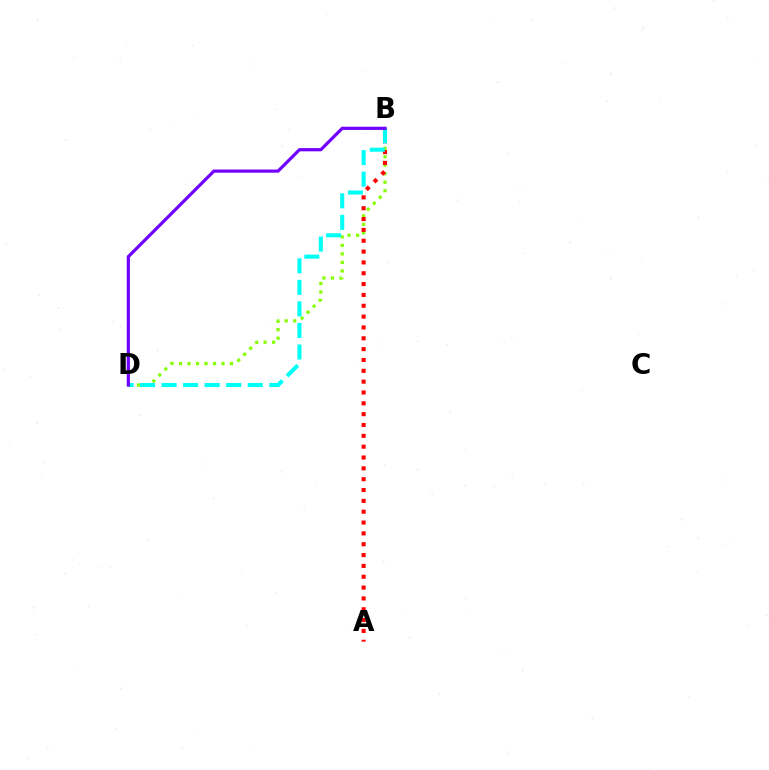{('B', 'D'): [{'color': '#84ff00', 'line_style': 'dotted', 'thickness': 2.31}, {'color': '#00fff6', 'line_style': 'dashed', 'thickness': 2.93}, {'color': '#7200ff', 'line_style': 'solid', 'thickness': 2.3}], ('A', 'B'): [{'color': '#ff0000', 'line_style': 'dotted', 'thickness': 2.94}]}